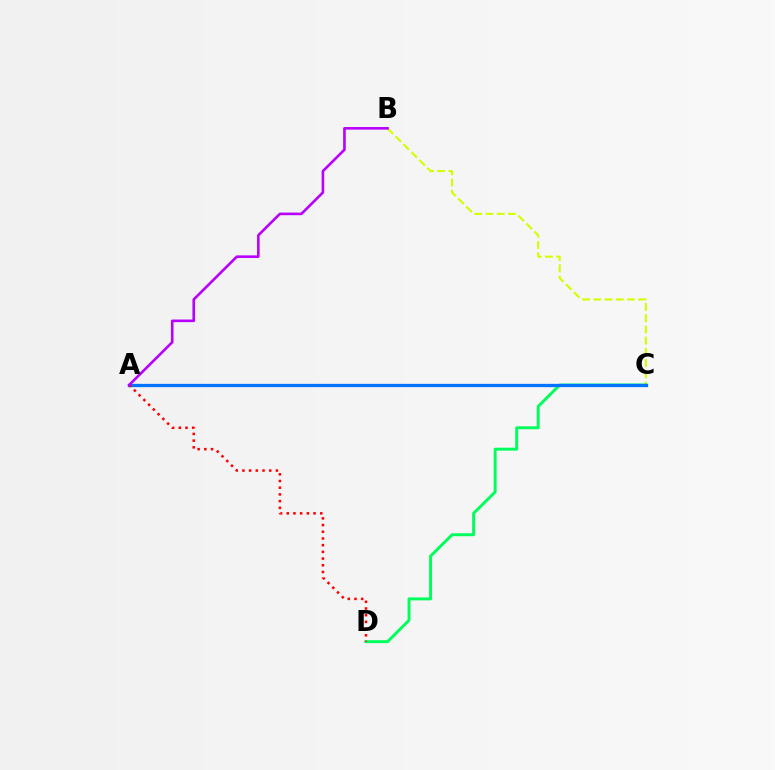{('B', 'C'): [{'color': '#d1ff00', 'line_style': 'dashed', 'thickness': 1.52}], ('C', 'D'): [{'color': '#00ff5c', 'line_style': 'solid', 'thickness': 2.12}], ('A', 'C'): [{'color': '#0074ff', 'line_style': 'solid', 'thickness': 2.36}], ('A', 'D'): [{'color': '#ff0000', 'line_style': 'dotted', 'thickness': 1.82}], ('A', 'B'): [{'color': '#b900ff', 'line_style': 'solid', 'thickness': 1.88}]}